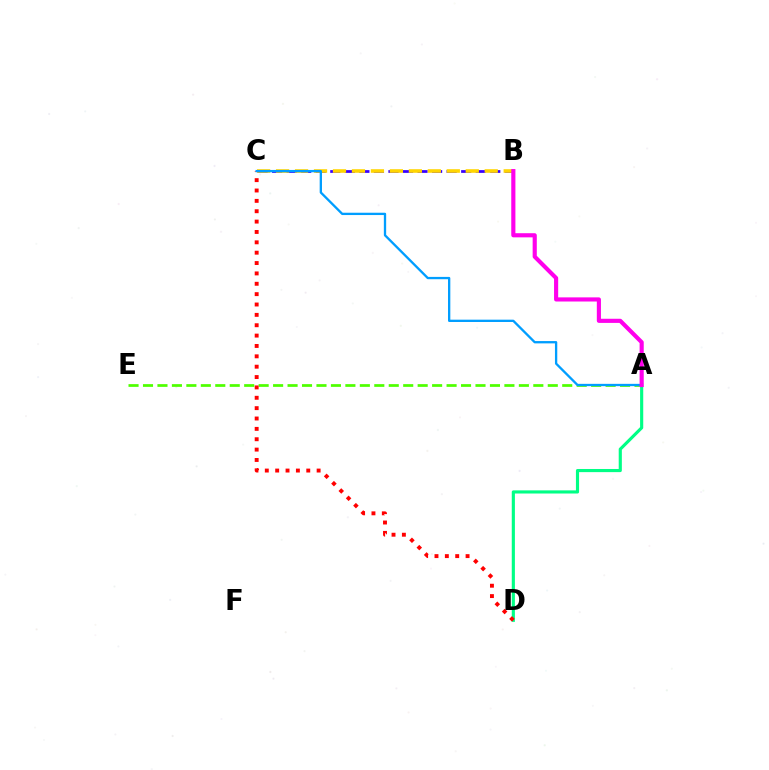{('B', 'C'): [{'color': '#3700ff', 'line_style': 'dashed', 'thickness': 1.98}, {'color': '#ffd500', 'line_style': 'dashed', 'thickness': 2.58}], ('A', 'D'): [{'color': '#00ff86', 'line_style': 'solid', 'thickness': 2.26}], ('A', 'E'): [{'color': '#4fff00', 'line_style': 'dashed', 'thickness': 1.96}], ('C', 'D'): [{'color': '#ff0000', 'line_style': 'dotted', 'thickness': 2.82}], ('A', 'C'): [{'color': '#009eff', 'line_style': 'solid', 'thickness': 1.67}], ('A', 'B'): [{'color': '#ff00ed', 'line_style': 'solid', 'thickness': 2.98}]}